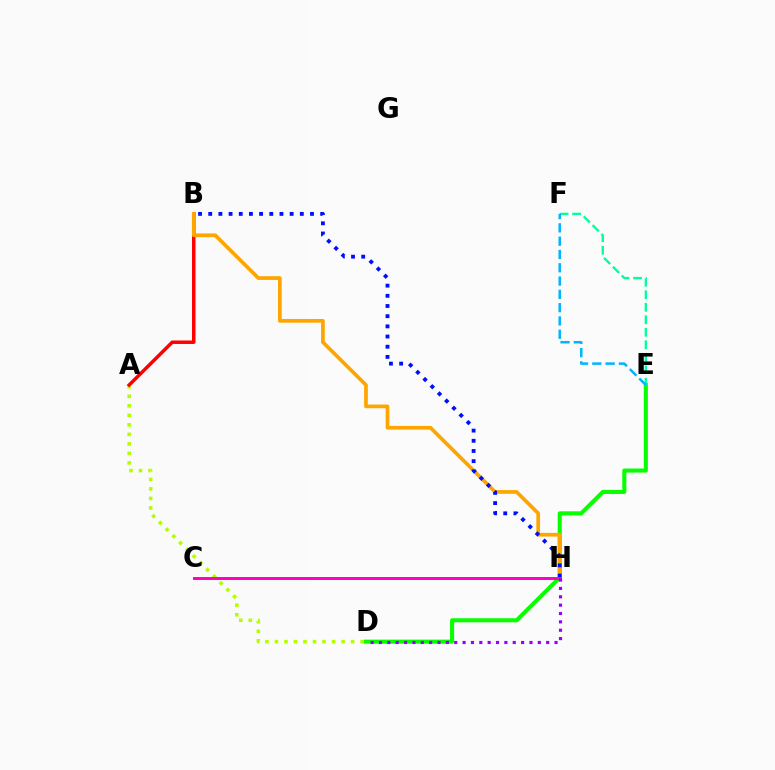{('D', 'E'): [{'color': '#08ff00', 'line_style': 'solid', 'thickness': 2.93}], ('E', 'F'): [{'color': '#00ff9d', 'line_style': 'dashed', 'thickness': 1.7}, {'color': '#00b5ff', 'line_style': 'dashed', 'thickness': 1.81}], ('A', 'D'): [{'color': '#b3ff00', 'line_style': 'dotted', 'thickness': 2.58}], ('A', 'B'): [{'color': '#ff0000', 'line_style': 'solid', 'thickness': 2.5}], ('B', 'H'): [{'color': '#ffa500', 'line_style': 'solid', 'thickness': 2.67}, {'color': '#0010ff', 'line_style': 'dotted', 'thickness': 2.77}], ('C', 'H'): [{'color': '#ff00bd', 'line_style': 'solid', 'thickness': 2.13}], ('D', 'H'): [{'color': '#9b00ff', 'line_style': 'dotted', 'thickness': 2.27}]}